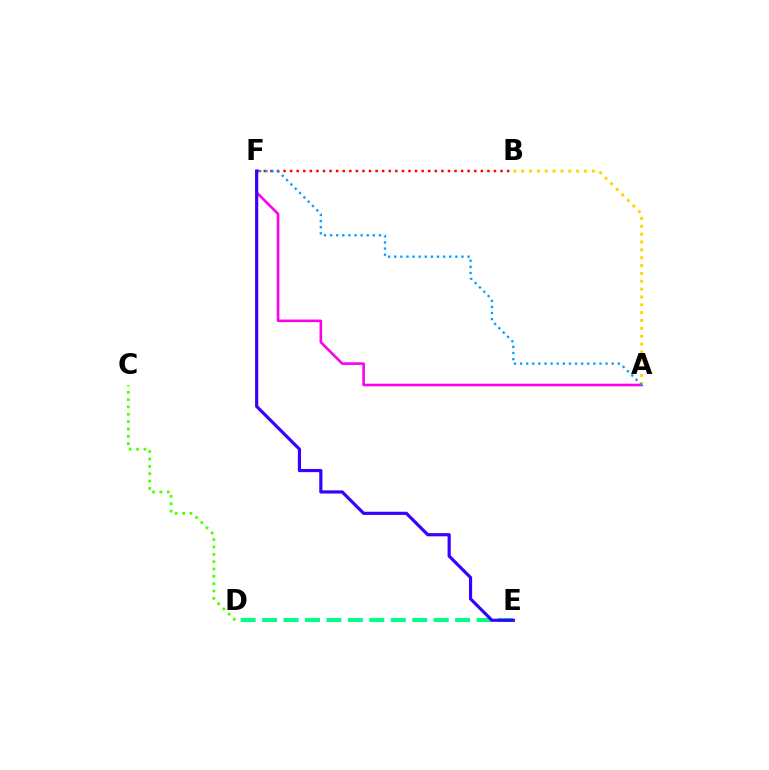{('A', 'F'): [{'color': '#ff00ed', 'line_style': 'solid', 'thickness': 1.88}, {'color': '#009eff', 'line_style': 'dotted', 'thickness': 1.66}], ('A', 'B'): [{'color': '#ffd500', 'line_style': 'dotted', 'thickness': 2.13}], ('B', 'F'): [{'color': '#ff0000', 'line_style': 'dotted', 'thickness': 1.79}], ('D', 'E'): [{'color': '#00ff86', 'line_style': 'dashed', 'thickness': 2.91}], ('E', 'F'): [{'color': '#3700ff', 'line_style': 'solid', 'thickness': 2.28}], ('C', 'D'): [{'color': '#4fff00', 'line_style': 'dotted', 'thickness': 2.0}]}